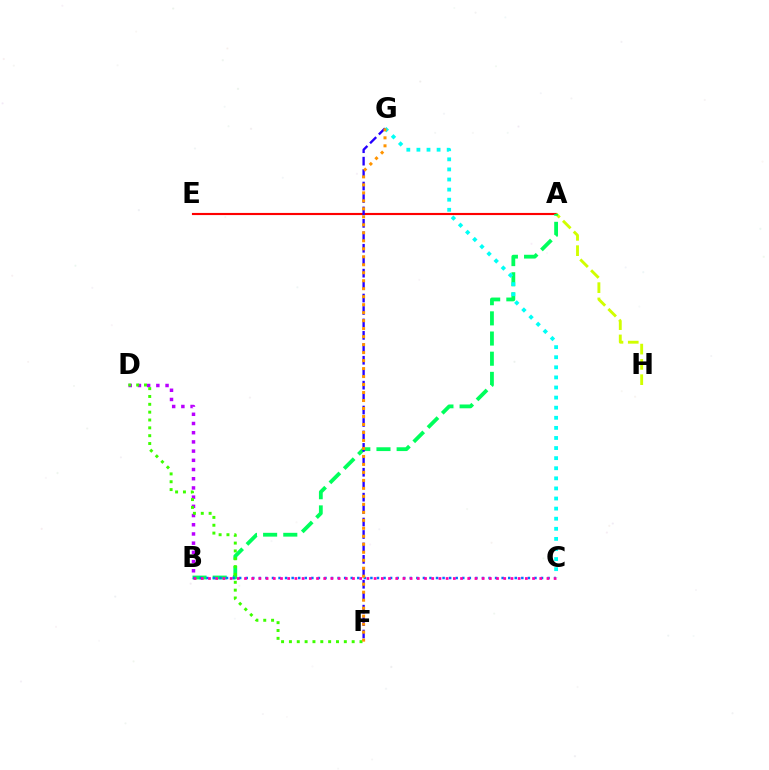{('B', 'D'): [{'color': '#b900ff', 'line_style': 'dotted', 'thickness': 2.5}], ('A', 'E'): [{'color': '#ff0000', 'line_style': 'solid', 'thickness': 1.54}], ('A', 'H'): [{'color': '#d1ff00', 'line_style': 'dashed', 'thickness': 2.08}], ('A', 'B'): [{'color': '#00ff5c', 'line_style': 'dashed', 'thickness': 2.74}], ('B', 'C'): [{'color': '#0074ff', 'line_style': 'dotted', 'thickness': 1.78}, {'color': '#ff00ac', 'line_style': 'dotted', 'thickness': 1.96}], ('F', 'G'): [{'color': '#2500ff', 'line_style': 'dashed', 'thickness': 1.69}, {'color': '#ff9400', 'line_style': 'dotted', 'thickness': 2.17}], ('C', 'G'): [{'color': '#00fff6', 'line_style': 'dotted', 'thickness': 2.74}], ('D', 'F'): [{'color': '#3dff00', 'line_style': 'dotted', 'thickness': 2.13}]}